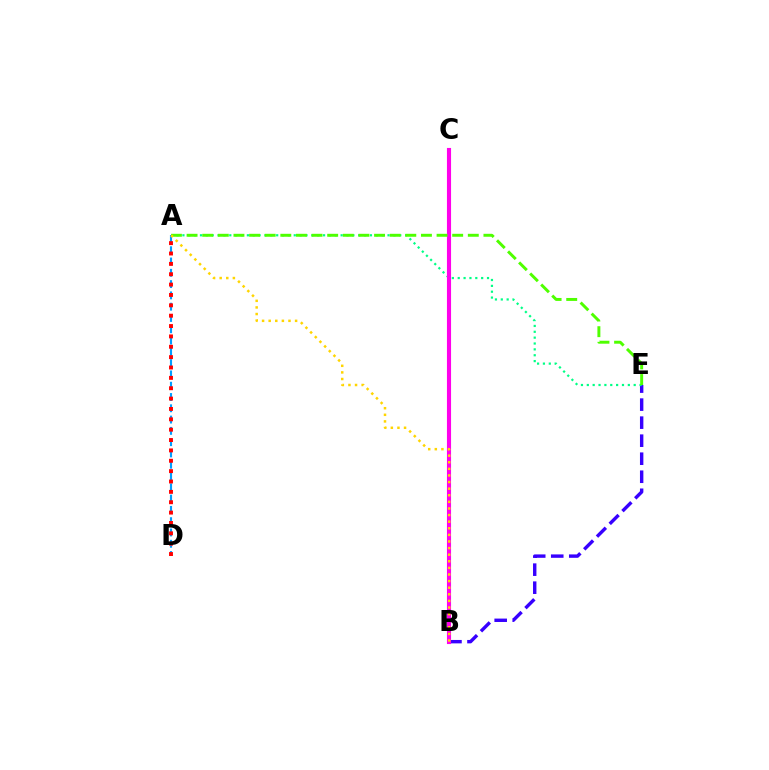{('B', 'E'): [{'color': '#3700ff', 'line_style': 'dashed', 'thickness': 2.45}], ('A', 'D'): [{'color': '#009eff', 'line_style': 'dashed', 'thickness': 1.53}, {'color': '#ff0000', 'line_style': 'dotted', 'thickness': 2.82}], ('A', 'E'): [{'color': '#00ff86', 'line_style': 'dotted', 'thickness': 1.59}, {'color': '#4fff00', 'line_style': 'dashed', 'thickness': 2.12}], ('B', 'C'): [{'color': '#ff00ed', 'line_style': 'solid', 'thickness': 2.96}], ('A', 'B'): [{'color': '#ffd500', 'line_style': 'dotted', 'thickness': 1.79}]}